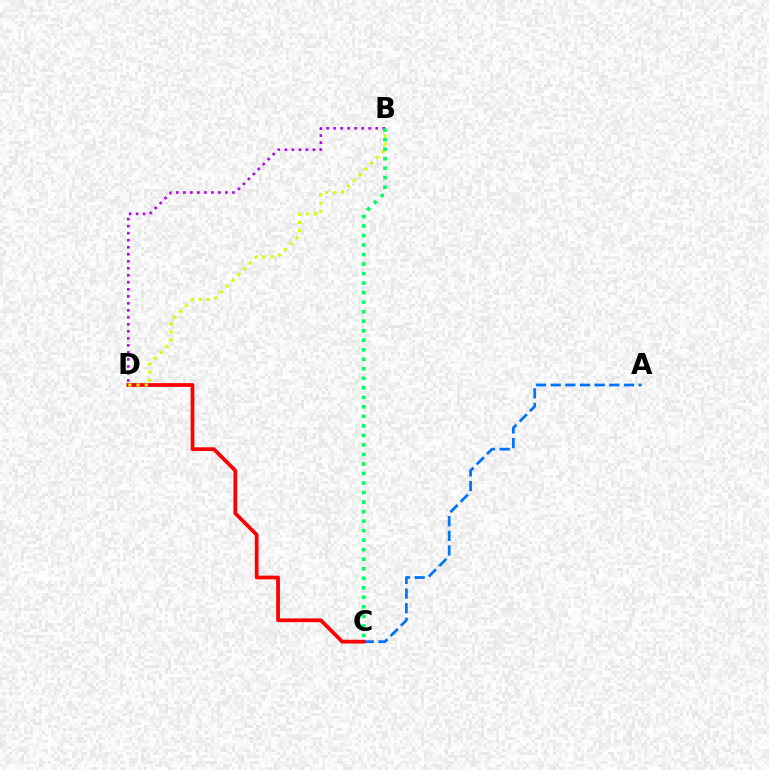{('A', 'C'): [{'color': '#0074ff', 'line_style': 'dashed', 'thickness': 1.99}], ('C', 'D'): [{'color': '#ff0000', 'line_style': 'solid', 'thickness': 2.69}], ('B', 'D'): [{'color': '#d1ff00', 'line_style': 'dotted', 'thickness': 2.22}, {'color': '#b900ff', 'line_style': 'dotted', 'thickness': 1.91}], ('B', 'C'): [{'color': '#00ff5c', 'line_style': 'dotted', 'thickness': 2.59}]}